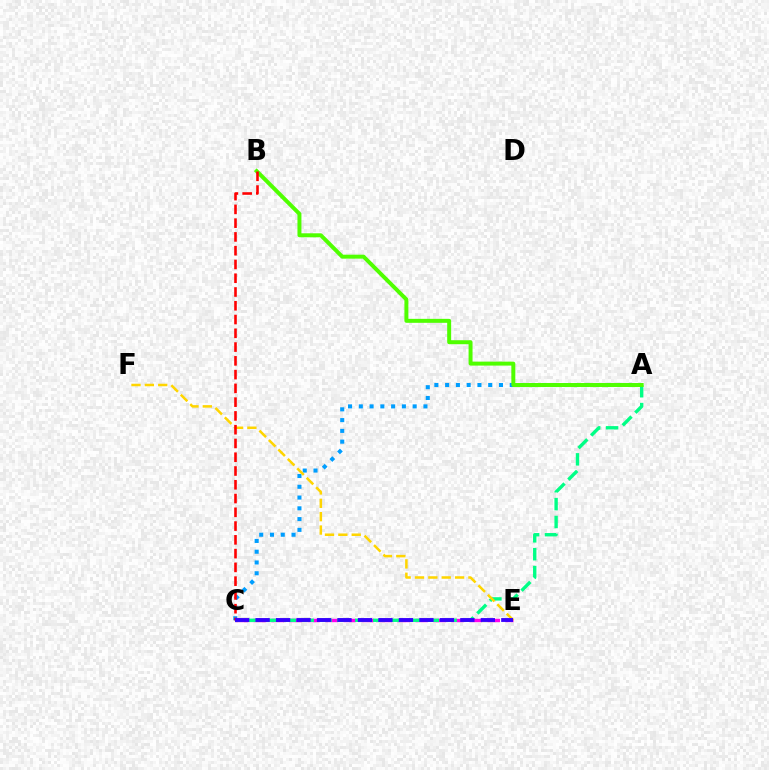{('C', 'E'): [{'color': '#ff00ed', 'line_style': 'dashed', 'thickness': 2.45}, {'color': '#3700ff', 'line_style': 'dashed', 'thickness': 2.78}], ('A', 'C'): [{'color': '#00ff86', 'line_style': 'dashed', 'thickness': 2.43}, {'color': '#009eff', 'line_style': 'dotted', 'thickness': 2.93}], ('E', 'F'): [{'color': '#ffd500', 'line_style': 'dashed', 'thickness': 1.82}], ('A', 'B'): [{'color': '#4fff00', 'line_style': 'solid', 'thickness': 2.86}], ('B', 'C'): [{'color': '#ff0000', 'line_style': 'dashed', 'thickness': 1.87}]}